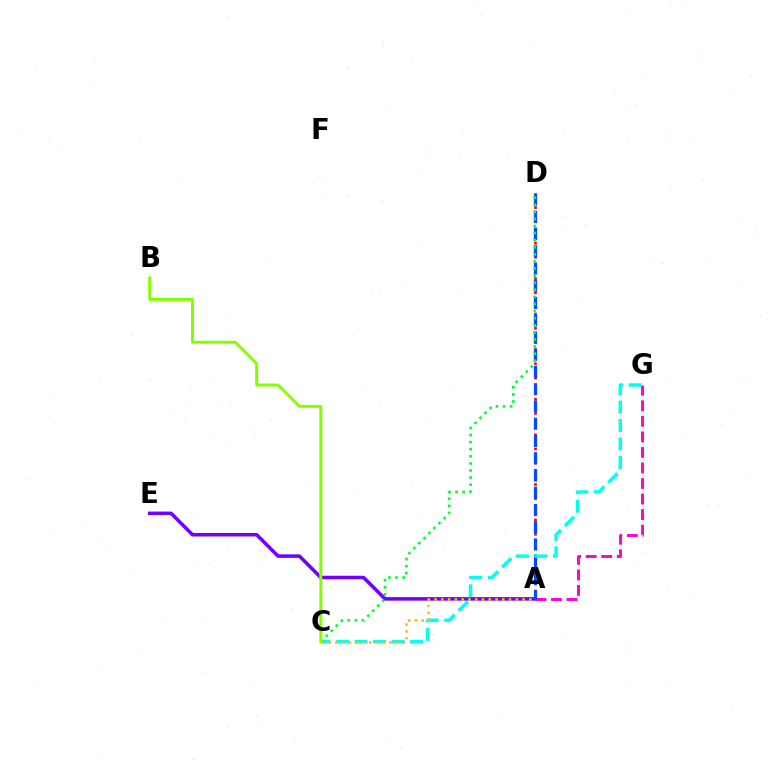{('A', 'E'): [{'color': '#7200ff', 'line_style': 'solid', 'thickness': 2.55}], ('A', 'G'): [{'color': '#ff00cf', 'line_style': 'dashed', 'thickness': 2.11}], ('A', 'D'): [{'color': '#ff0000', 'line_style': 'dotted', 'thickness': 1.93}, {'color': '#004bff', 'line_style': 'dashed', 'thickness': 2.34}], ('C', 'G'): [{'color': '#00fff6', 'line_style': 'dashed', 'thickness': 2.51}], ('C', 'D'): [{'color': '#00ff39', 'line_style': 'dotted', 'thickness': 1.93}], ('B', 'C'): [{'color': '#84ff00', 'line_style': 'solid', 'thickness': 2.13}], ('A', 'C'): [{'color': '#ffbd00', 'line_style': 'dotted', 'thickness': 1.84}]}